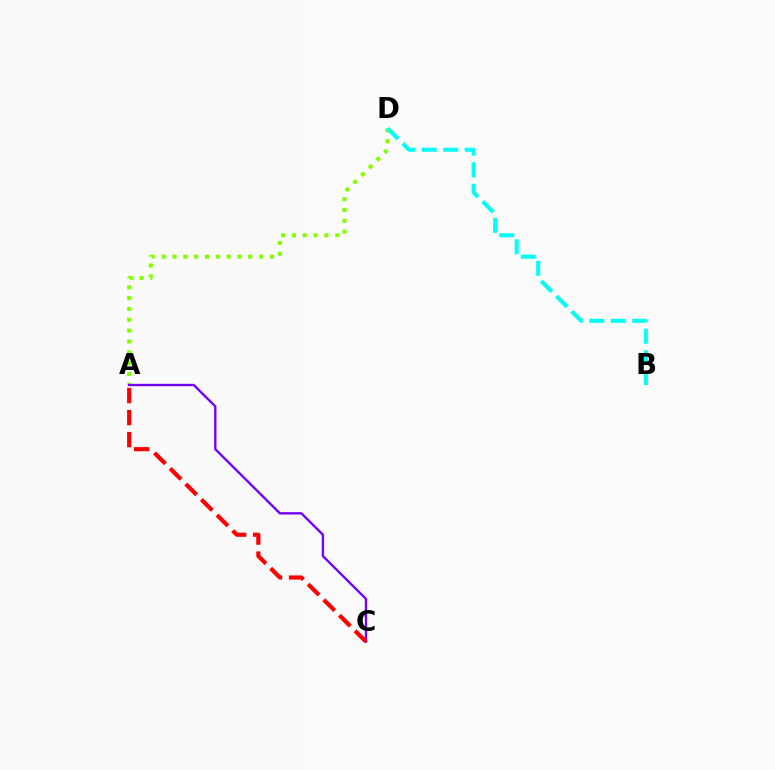{('A', 'D'): [{'color': '#84ff00', 'line_style': 'dotted', 'thickness': 2.94}], ('A', 'C'): [{'color': '#7200ff', 'line_style': 'solid', 'thickness': 1.68}, {'color': '#ff0000', 'line_style': 'dashed', 'thickness': 2.99}], ('B', 'D'): [{'color': '#00fff6', 'line_style': 'dashed', 'thickness': 2.92}]}